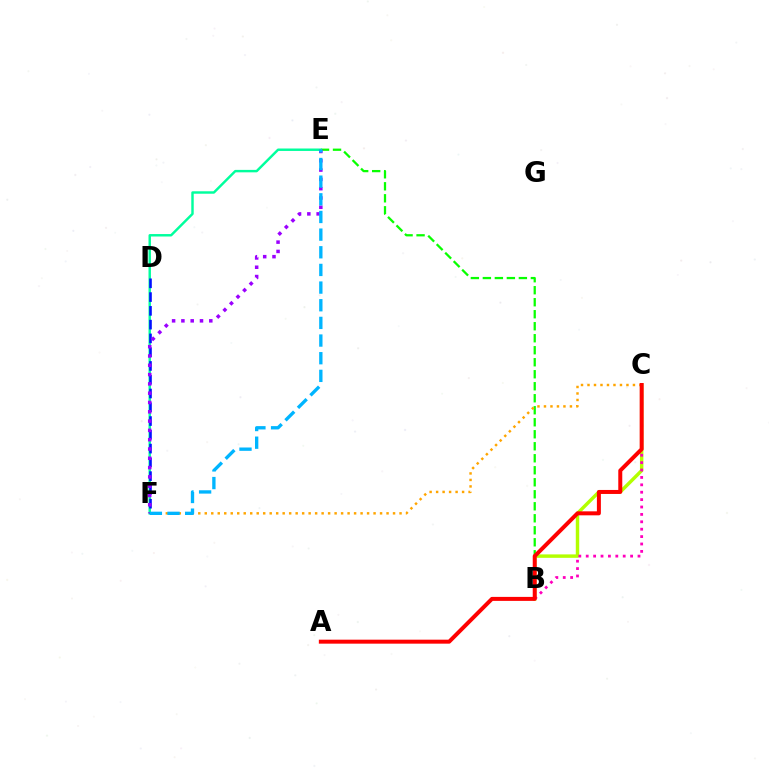{('B', 'C'): [{'color': '#b3ff00', 'line_style': 'solid', 'thickness': 2.48}, {'color': '#ff00bd', 'line_style': 'dotted', 'thickness': 2.01}], ('B', 'E'): [{'color': '#08ff00', 'line_style': 'dashed', 'thickness': 1.63}], ('C', 'F'): [{'color': '#ffa500', 'line_style': 'dotted', 'thickness': 1.76}], ('E', 'F'): [{'color': '#00ff9d', 'line_style': 'solid', 'thickness': 1.76}, {'color': '#9b00ff', 'line_style': 'dotted', 'thickness': 2.53}, {'color': '#00b5ff', 'line_style': 'dashed', 'thickness': 2.4}], ('D', 'F'): [{'color': '#0010ff', 'line_style': 'dashed', 'thickness': 1.87}], ('A', 'C'): [{'color': '#ff0000', 'line_style': 'solid', 'thickness': 2.87}]}